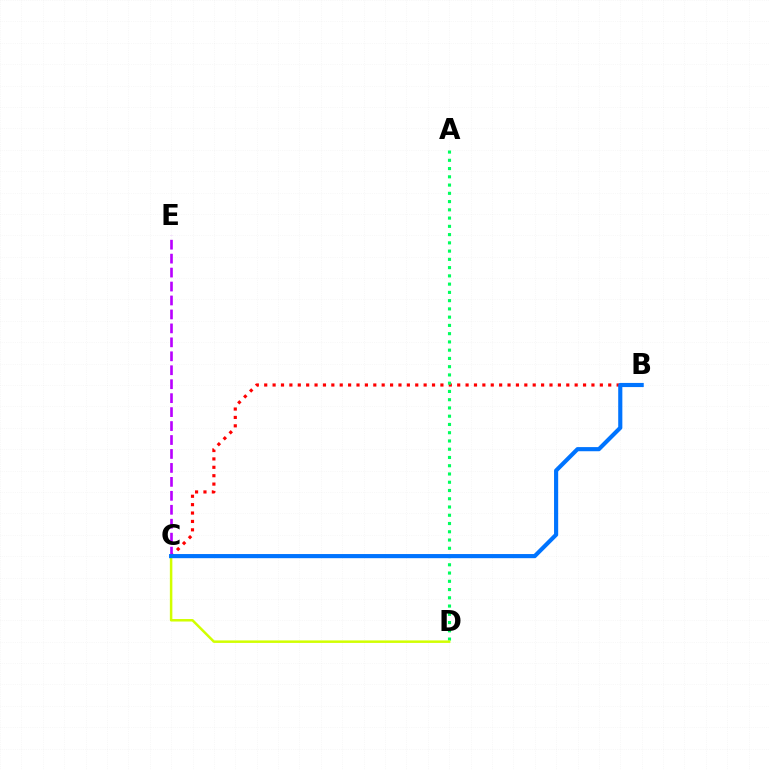{('B', 'C'): [{'color': '#ff0000', 'line_style': 'dotted', 'thickness': 2.28}, {'color': '#0074ff', 'line_style': 'solid', 'thickness': 2.98}], ('A', 'D'): [{'color': '#00ff5c', 'line_style': 'dotted', 'thickness': 2.24}], ('C', 'E'): [{'color': '#b900ff', 'line_style': 'dashed', 'thickness': 1.9}], ('C', 'D'): [{'color': '#d1ff00', 'line_style': 'solid', 'thickness': 1.8}]}